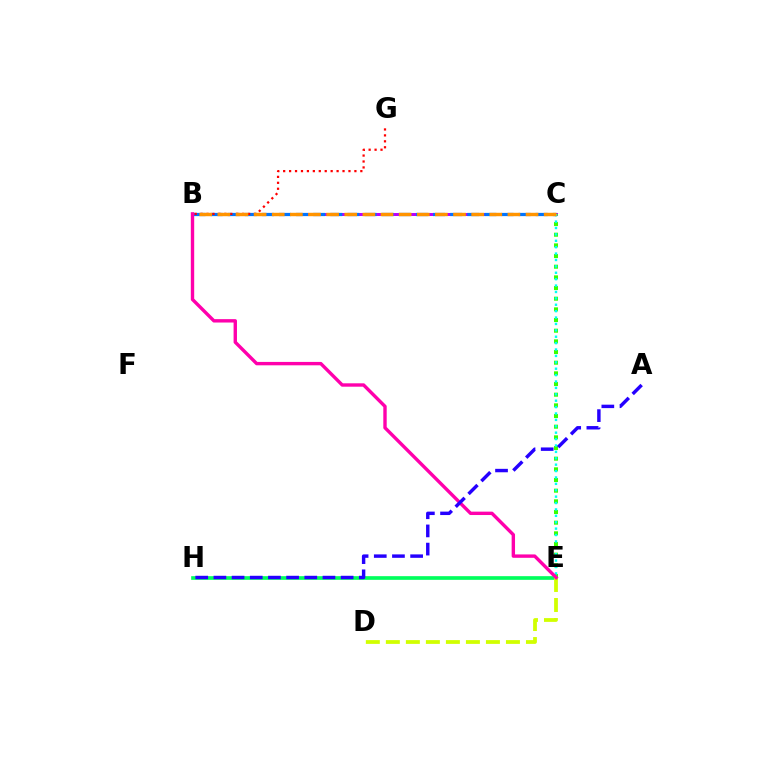{('E', 'H'): [{'color': '#00ff5c', 'line_style': 'solid', 'thickness': 2.65}], ('B', 'C'): [{'color': '#b900ff', 'line_style': 'solid', 'thickness': 2.15}, {'color': '#0074ff', 'line_style': 'dashed', 'thickness': 2.32}, {'color': '#ff9400', 'line_style': 'dashed', 'thickness': 2.46}], ('D', 'E'): [{'color': '#d1ff00', 'line_style': 'dashed', 'thickness': 2.72}], ('C', 'E'): [{'color': '#3dff00', 'line_style': 'dotted', 'thickness': 2.9}, {'color': '#00fff6', 'line_style': 'dotted', 'thickness': 1.74}], ('B', 'G'): [{'color': '#ff0000', 'line_style': 'dotted', 'thickness': 1.61}], ('B', 'E'): [{'color': '#ff00ac', 'line_style': 'solid', 'thickness': 2.44}], ('A', 'H'): [{'color': '#2500ff', 'line_style': 'dashed', 'thickness': 2.47}]}